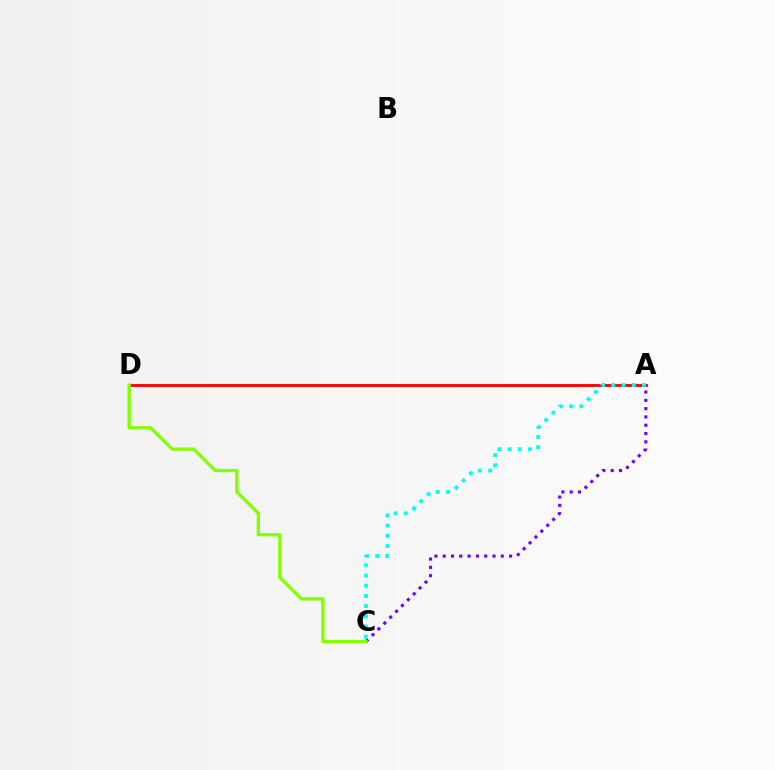{('A', 'D'): [{'color': '#ff0000', 'line_style': 'solid', 'thickness': 2.06}], ('A', 'C'): [{'color': '#7200ff', 'line_style': 'dotted', 'thickness': 2.26}, {'color': '#00fff6', 'line_style': 'dotted', 'thickness': 2.77}], ('C', 'D'): [{'color': '#84ff00', 'line_style': 'solid', 'thickness': 2.39}]}